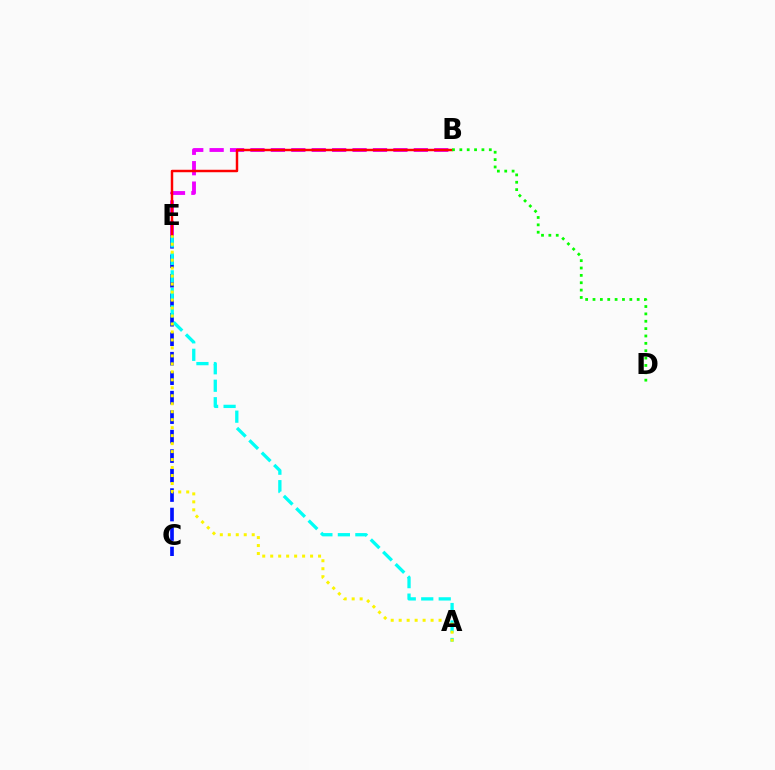{('C', 'E'): [{'color': '#0010ff', 'line_style': 'dashed', 'thickness': 2.65}], ('A', 'E'): [{'color': '#00fff6', 'line_style': 'dashed', 'thickness': 2.38}, {'color': '#fcf500', 'line_style': 'dotted', 'thickness': 2.17}], ('B', 'E'): [{'color': '#ee00ff', 'line_style': 'dashed', 'thickness': 2.77}, {'color': '#ff0000', 'line_style': 'solid', 'thickness': 1.77}], ('B', 'D'): [{'color': '#08ff00', 'line_style': 'dotted', 'thickness': 2.0}]}